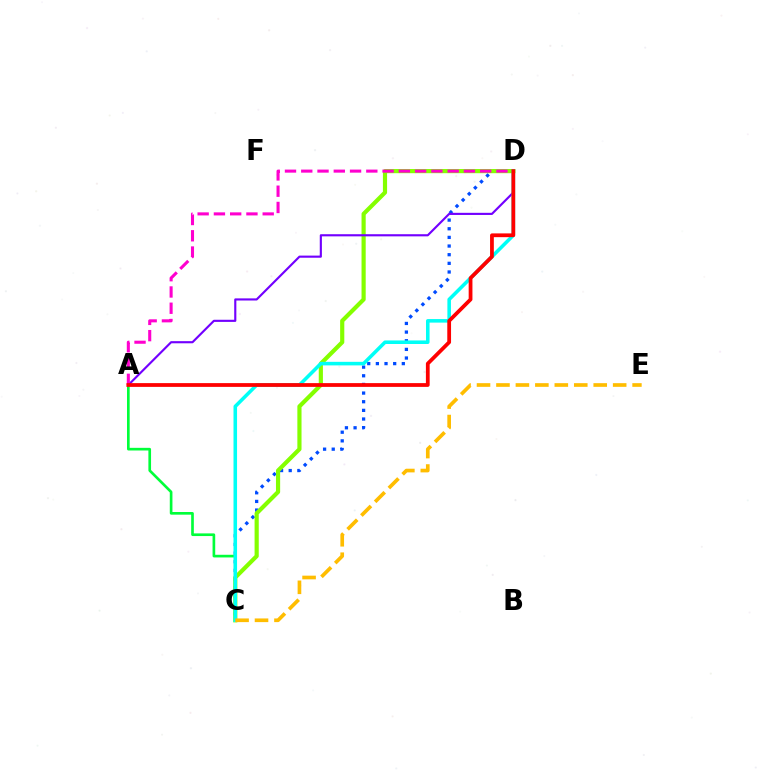{('C', 'D'): [{'color': '#004bff', 'line_style': 'dotted', 'thickness': 2.35}, {'color': '#84ff00', 'line_style': 'solid', 'thickness': 3.0}, {'color': '#00fff6', 'line_style': 'solid', 'thickness': 2.56}], ('A', 'D'): [{'color': '#7200ff', 'line_style': 'solid', 'thickness': 1.54}, {'color': '#ff00cf', 'line_style': 'dashed', 'thickness': 2.21}, {'color': '#ff0000', 'line_style': 'solid', 'thickness': 2.71}], ('A', 'C'): [{'color': '#00ff39', 'line_style': 'solid', 'thickness': 1.92}], ('C', 'E'): [{'color': '#ffbd00', 'line_style': 'dashed', 'thickness': 2.64}]}